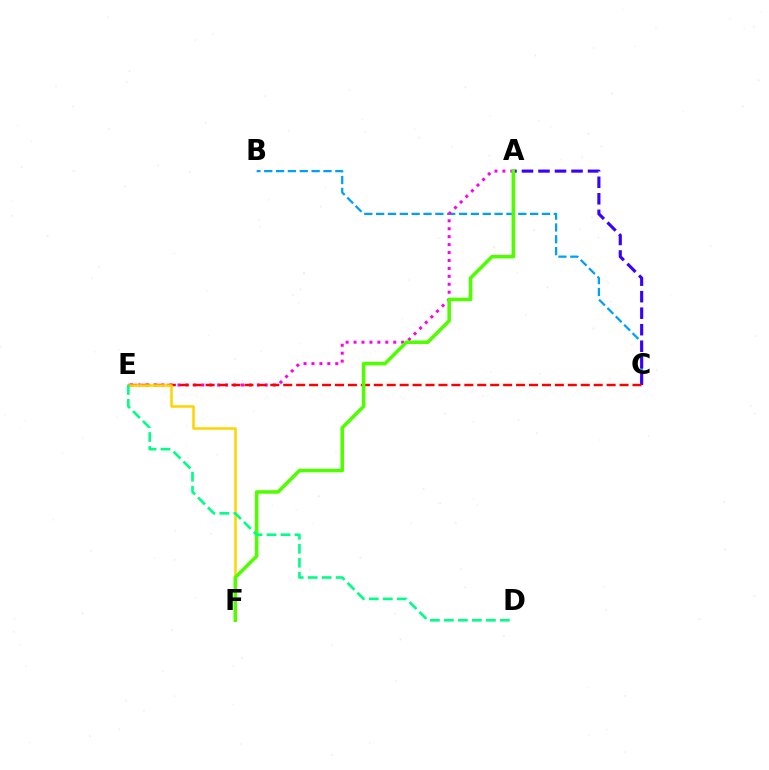{('B', 'C'): [{'color': '#009eff', 'line_style': 'dashed', 'thickness': 1.61}], ('A', 'E'): [{'color': '#ff00ed', 'line_style': 'dotted', 'thickness': 2.16}], ('A', 'C'): [{'color': '#3700ff', 'line_style': 'dashed', 'thickness': 2.24}], ('C', 'E'): [{'color': '#ff0000', 'line_style': 'dashed', 'thickness': 1.76}], ('E', 'F'): [{'color': '#ffd500', 'line_style': 'solid', 'thickness': 1.84}], ('A', 'F'): [{'color': '#4fff00', 'line_style': 'solid', 'thickness': 2.56}], ('D', 'E'): [{'color': '#00ff86', 'line_style': 'dashed', 'thickness': 1.9}]}